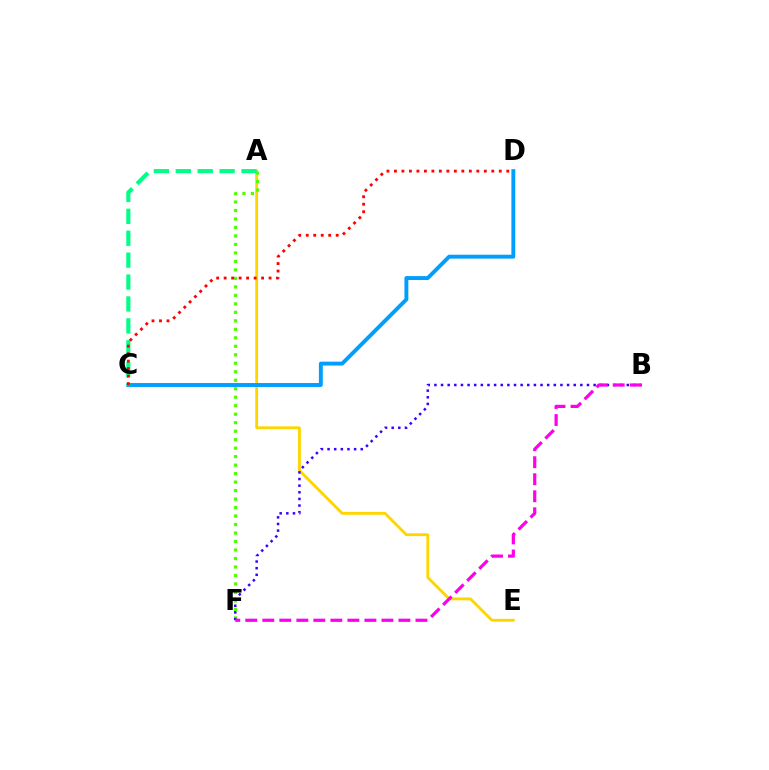{('A', 'E'): [{'color': '#ffd500', 'line_style': 'solid', 'thickness': 2.04}], ('C', 'D'): [{'color': '#009eff', 'line_style': 'solid', 'thickness': 2.81}, {'color': '#ff0000', 'line_style': 'dotted', 'thickness': 2.03}], ('A', 'F'): [{'color': '#4fff00', 'line_style': 'dotted', 'thickness': 2.31}], ('A', 'C'): [{'color': '#00ff86', 'line_style': 'dashed', 'thickness': 2.98}], ('B', 'F'): [{'color': '#3700ff', 'line_style': 'dotted', 'thickness': 1.8}, {'color': '#ff00ed', 'line_style': 'dashed', 'thickness': 2.31}]}